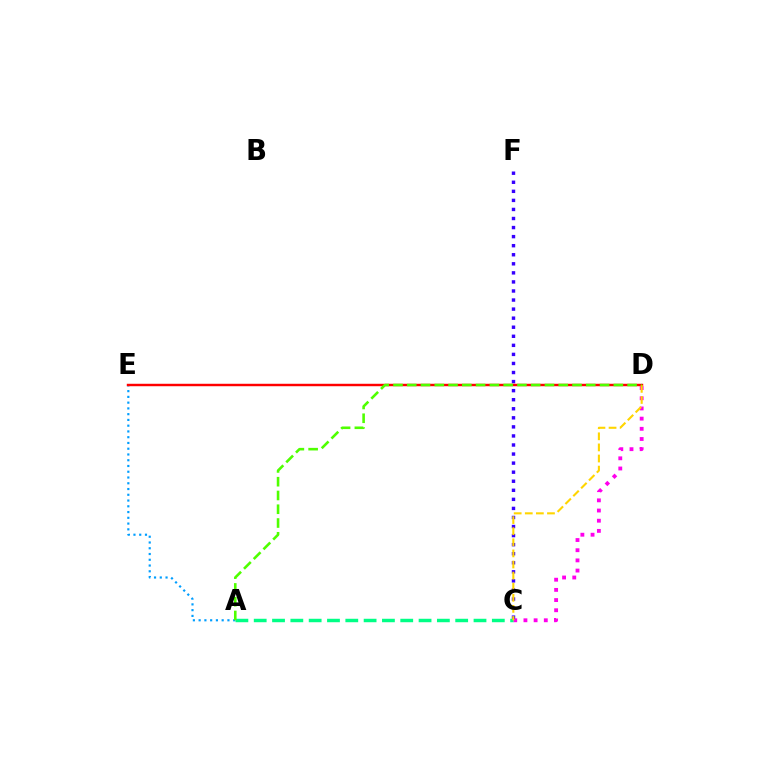{('C', 'D'): [{'color': '#ff00ed', 'line_style': 'dotted', 'thickness': 2.77}, {'color': '#ffd500', 'line_style': 'dashed', 'thickness': 1.51}], ('A', 'C'): [{'color': '#00ff86', 'line_style': 'dashed', 'thickness': 2.49}], ('A', 'E'): [{'color': '#009eff', 'line_style': 'dotted', 'thickness': 1.56}], ('C', 'F'): [{'color': '#3700ff', 'line_style': 'dotted', 'thickness': 2.46}], ('D', 'E'): [{'color': '#ff0000', 'line_style': 'solid', 'thickness': 1.76}], ('A', 'D'): [{'color': '#4fff00', 'line_style': 'dashed', 'thickness': 1.87}]}